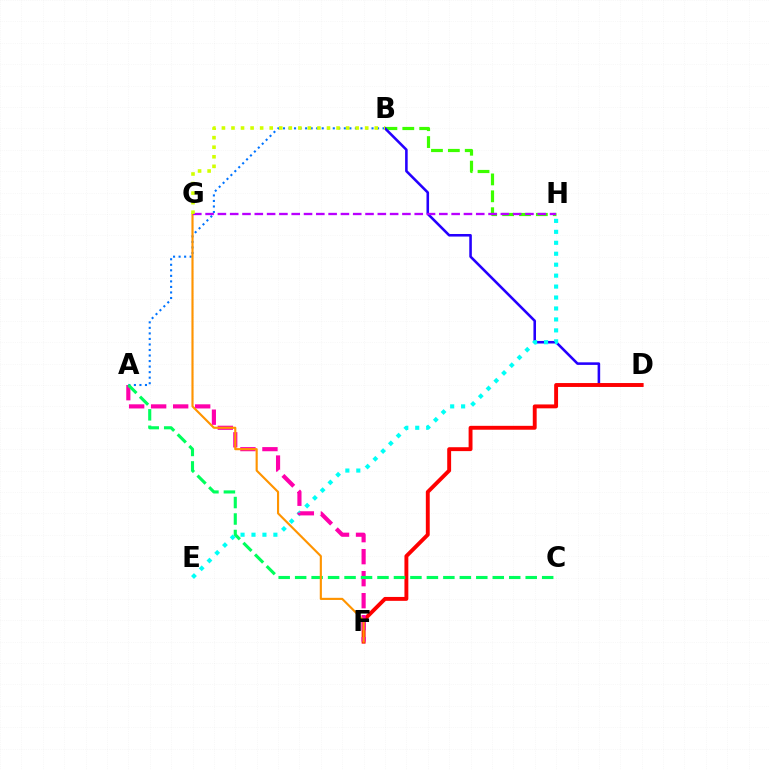{('B', 'H'): [{'color': '#3dff00', 'line_style': 'dashed', 'thickness': 2.29}], ('B', 'D'): [{'color': '#2500ff', 'line_style': 'solid', 'thickness': 1.85}], ('E', 'H'): [{'color': '#00fff6', 'line_style': 'dotted', 'thickness': 2.97}], ('D', 'F'): [{'color': '#ff0000', 'line_style': 'solid', 'thickness': 2.8}], ('A', 'F'): [{'color': '#ff00ac', 'line_style': 'dashed', 'thickness': 2.99}], ('A', 'B'): [{'color': '#0074ff', 'line_style': 'dotted', 'thickness': 1.5}], ('A', 'C'): [{'color': '#00ff5c', 'line_style': 'dashed', 'thickness': 2.24}], ('F', 'G'): [{'color': '#ff9400', 'line_style': 'solid', 'thickness': 1.54}], ('G', 'H'): [{'color': '#b900ff', 'line_style': 'dashed', 'thickness': 1.67}], ('B', 'G'): [{'color': '#d1ff00', 'line_style': 'dotted', 'thickness': 2.6}]}